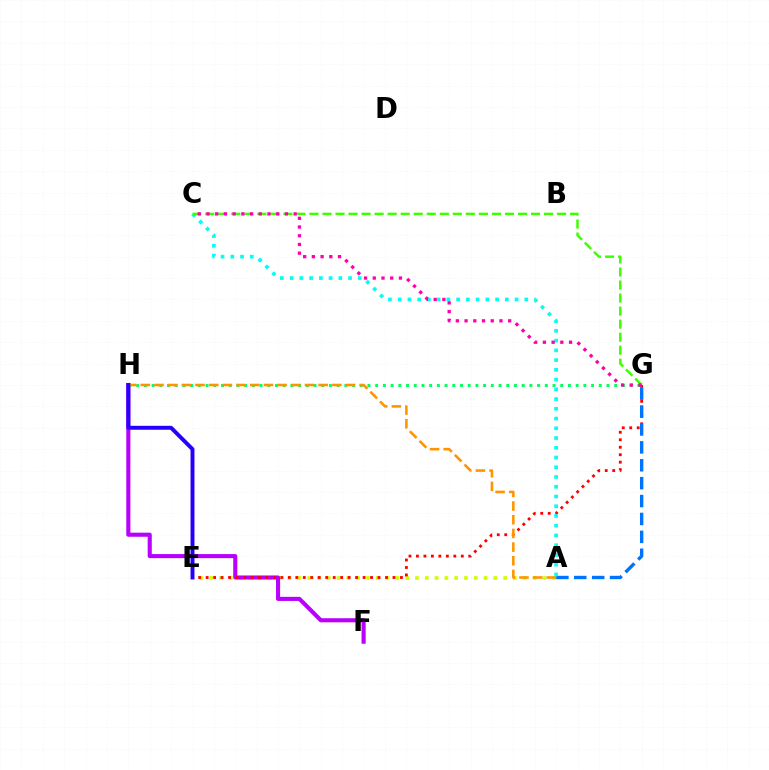{('A', 'E'): [{'color': '#d1ff00', 'line_style': 'dotted', 'thickness': 2.66}], ('F', 'H'): [{'color': '#b900ff', 'line_style': 'solid', 'thickness': 2.95}], ('E', 'G'): [{'color': '#ff0000', 'line_style': 'dotted', 'thickness': 2.03}], ('G', 'H'): [{'color': '#00ff5c', 'line_style': 'dotted', 'thickness': 2.09}], ('A', 'G'): [{'color': '#0074ff', 'line_style': 'dashed', 'thickness': 2.43}], ('A', 'H'): [{'color': '#ff9400', 'line_style': 'dashed', 'thickness': 1.86}], ('A', 'C'): [{'color': '#00fff6', 'line_style': 'dotted', 'thickness': 2.65}], ('E', 'H'): [{'color': '#2500ff', 'line_style': 'solid', 'thickness': 2.83}], ('C', 'G'): [{'color': '#3dff00', 'line_style': 'dashed', 'thickness': 1.77}, {'color': '#ff00ac', 'line_style': 'dotted', 'thickness': 2.37}]}